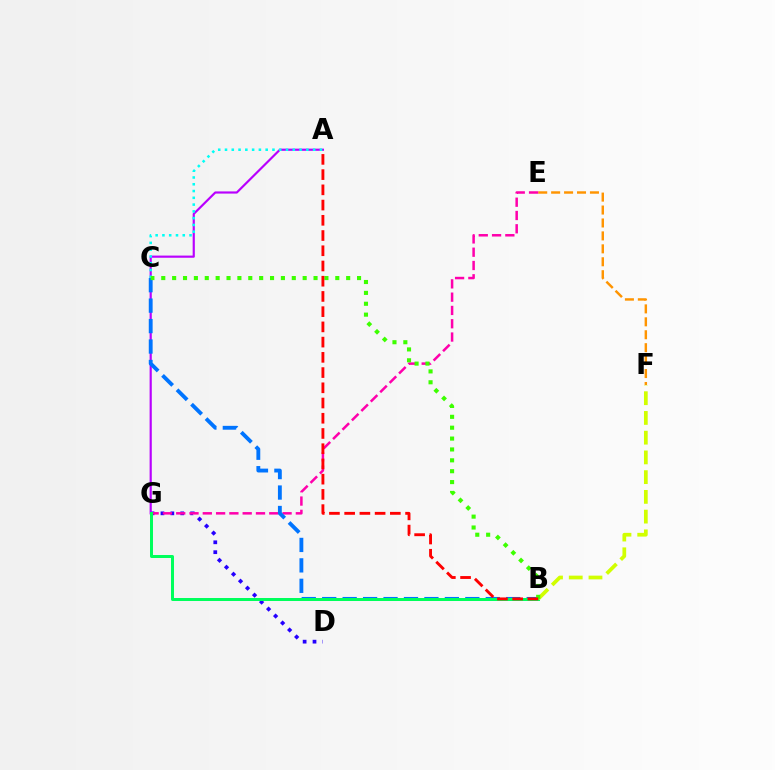{('E', 'F'): [{'color': '#ff9400', 'line_style': 'dashed', 'thickness': 1.76}], ('D', 'G'): [{'color': '#2500ff', 'line_style': 'dotted', 'thickness': 2.69}], ('E', 'G'): [{'color': '#ff00ac', 'line_style': 'dashed', 'thickness': 1.81}], ('A', 'G'): [{'color': '#b900ff', 'line_style': 'solid', 'thickness': 1.56}], ('B', 'C'): [{'color': '#0074ff', 'line_style': 'dashed', 'thickness': 2.78}, {'color': '#3dff00', 'line_style': 'dotted', 'thickness': 2.96}], ('B', 'G'): [{'color': '#00ff5c', 'line_style': 'solid', 'thickness': 2.16}], ('B', 'F'): [{'color': '#d1ff00', 'line_style': 'dashed', 'thickness': 2.68}], ('A', 'C'): [{'color': '#00fff6', 'line_style': 'dotted', 'thickness': 1.84}], ('A', 'B'): [{'color': '#ff0000', 'line_style': 'dashed', 'thickness': 2.07}]}